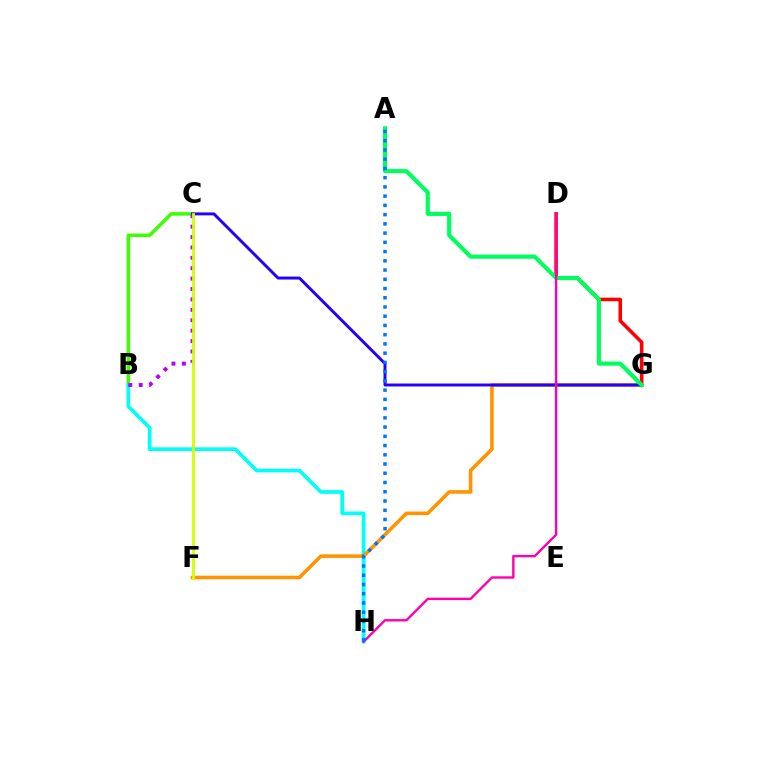{('B', 'C'): [{'color': '#3dff00', 'line_style': 'solid', 'thickness': 2.54}, {'color': '#b900ff', 'line_style': 'dotted', 'thickness': 2.83}], ('D', 'G'): [{'color': '#ff0000', 'line_style': 'solid', 'thickness': 2.57}], ('B', 'H'): [{'color': '#00fff6', 'line_style': 'solid', 'thickness': 2.66}], ('F', 'G'): [{'color': '#ff9400', 'line_style': 'solid', 'thickness': 2.6}], ('C', 'G'): [{'color': '#2500ff', 'line_style': 'solid', 'thickness': 2.13}], ('A', 'G'): [{'color': '#00ff5c', 'line_style': 'solid', 'thickness': 2.97}], ('D', 'H'): [{'color': '#ff00ac', 'line_style': 'solid', 'thickness': 1.71}], ('A', 'H'): [{'color': '#0074ff', 'line_style': 'dotted', 'thickness': 2.51}], ('C', 'F'): [{'color': '#d1ff00', 'line_style': 'solid', 'thickness': 2.0}]}